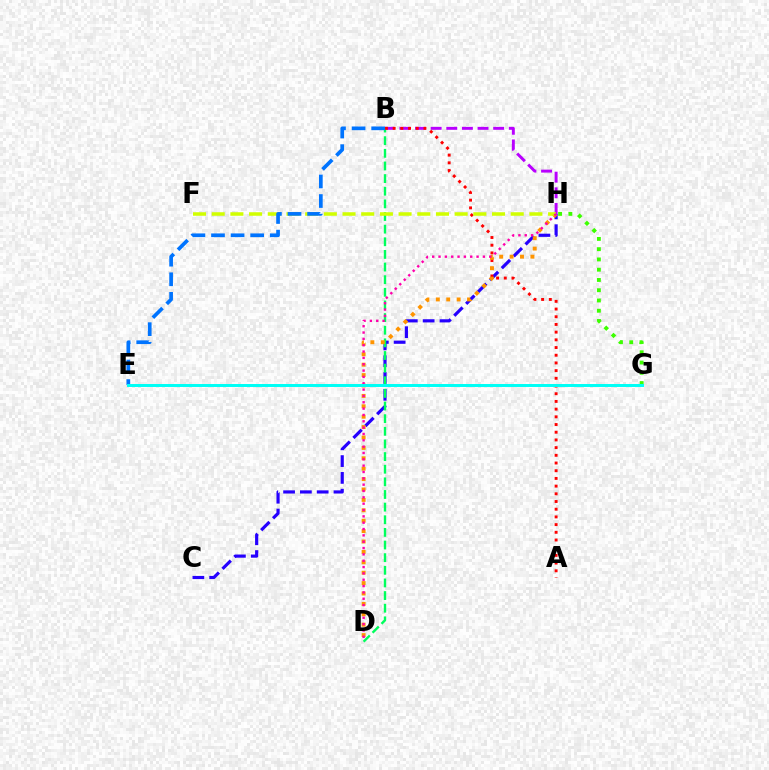{('G', 'H'): [{'color': '#3dff00', 'line_style': 'dotted', 'thickness': 2.79}], ('B', 'H'): [{'color': '#b900ff', 'line_style': 'dashed', 'thickness': 2.12}], ('C', 'H'): [{'color': '#2500ff', 'line_style': 'dashed', 'thickness': 2.28}], ('B', 'D'): [{'color': '#00ff5c', 'line_style': 'dashed', 'thickness': 1.72}], ('A', 'B'): [{'color': '#ff0000', 'line_style': 'dotted', 'thickness': 2.09}], ('D', 'H'): [{'color': '#ff9400', 'line_style': 'dotted', 'thickness': 2.83}, {'color': '#ff00ac', 'line_style': 'dotted', 'thickness': 1.72}], ('F', 'H'): [{'color': '#d1ff00', 'line_style': 'dashed', 'thickness': 2.54}], ('B', 'E'): [{'color': '#0074ff', 'line_style': 'dashed', 'thickness': 2.66}], ('E', 'G'): [{'color': '#00fff6', 'line_style': 'solid', 'thickness': 2.14}]}